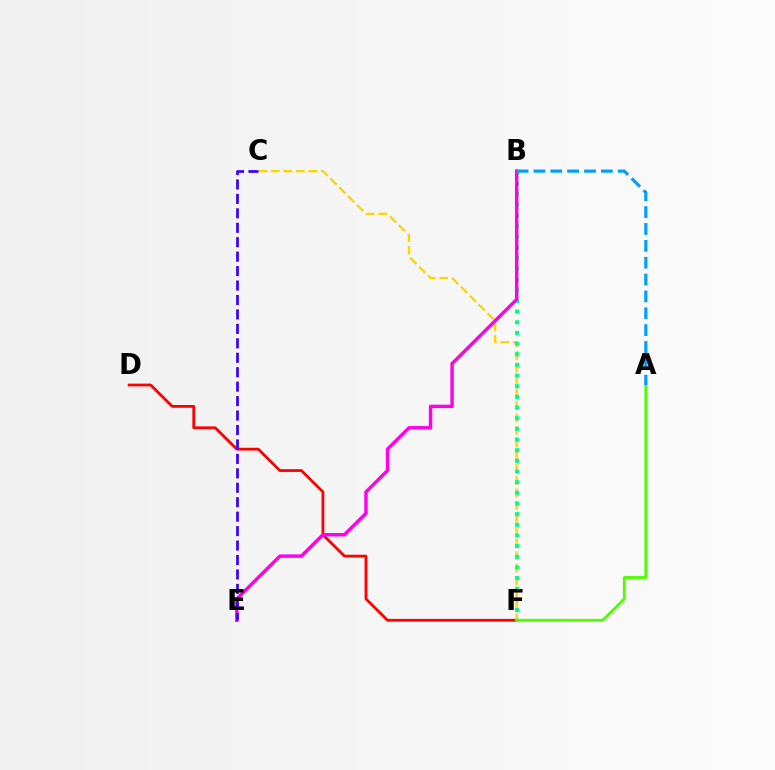{('D', 'F'): [{'color': '#ff0000', 'line_style': 'solid', 'thickness': 2.01}], ('C', 'F'): [{'color': '#ffd500', 'line_style': 'dashed', 'thickness': 1.7}], ('B', 'F'): [{'color': '#00ff86', 'line_style': 'dotted', 'thickness': 2.9}], ('A', 'F'): [{'color': '#4fff00', 'line_style': 'solid', 'thickness': 2.05}], ('B', 'E'): [{'color': '#ff00ed', 'line_style': 'solid', 'thickness': 2.47}], ('C', 'E'): [{'color': '#3700ff', 'line_style': 'dashed', 'thickness': 1.96}], ('A', 'B'): [{'color': '#009eff', 'line_style': 'dashed', 'thickness': 2.29}]}